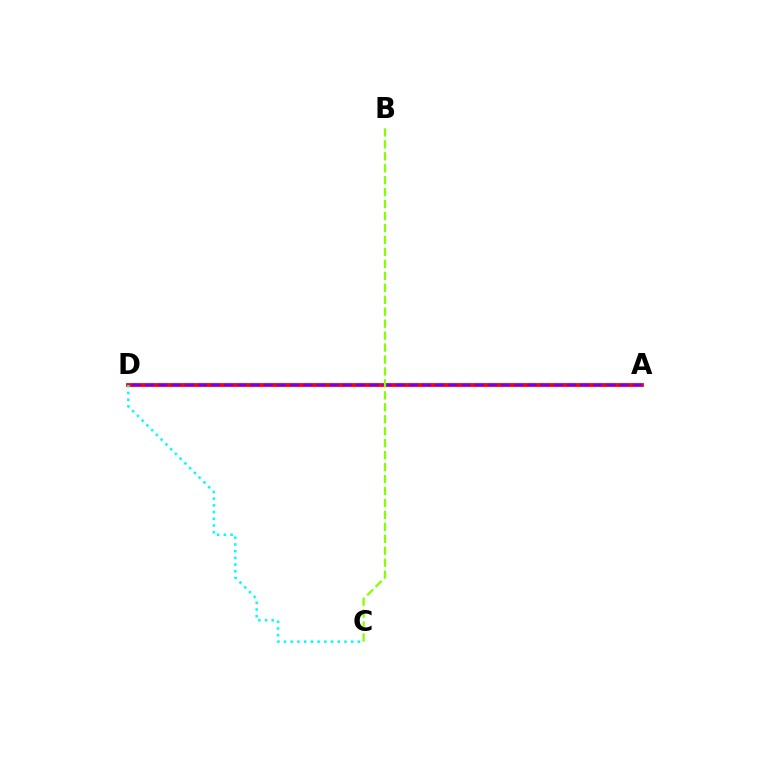{('A', 'D'): [{'color': '#ff0000', 'line_style': 'solid', 'thickness': 2.72}, {'color': '#7200ff', 'line_style': 'dashed', 'thickness': 1.79}], ('C', 'D'): [{'color': '#00fff6', 'line_style': 'dotted', 'thickness': 1.83}], ('B', 'C'): [{'color': '#84ff00', 'line_style': 'dashed', 'thickness': 1.62}]}